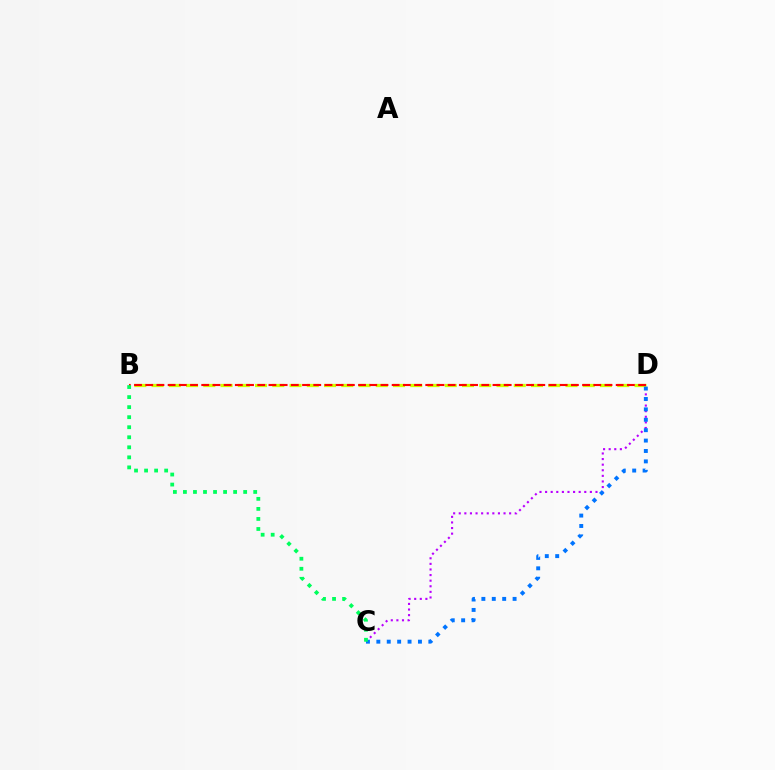{('B', 'D'): [{'color': '#d1ff00', 'line_style': 'dashed', 'thickness': 2.34}, {'color': '#ff0000', 'line_style': 'dashed', 'thickness': 1.52}], ('C', 'D'): [{'color': '#b900ff', 'line_style': 'dotted', 'thickness': 1.52}, {'color': '#0074ff', 'line_style': 'dotted', 'thickness': 2.83}], ('B', 'C'): [{'color': '#00ff5c', 'line_style': 'dotted', 'thickness': 2.73}]}